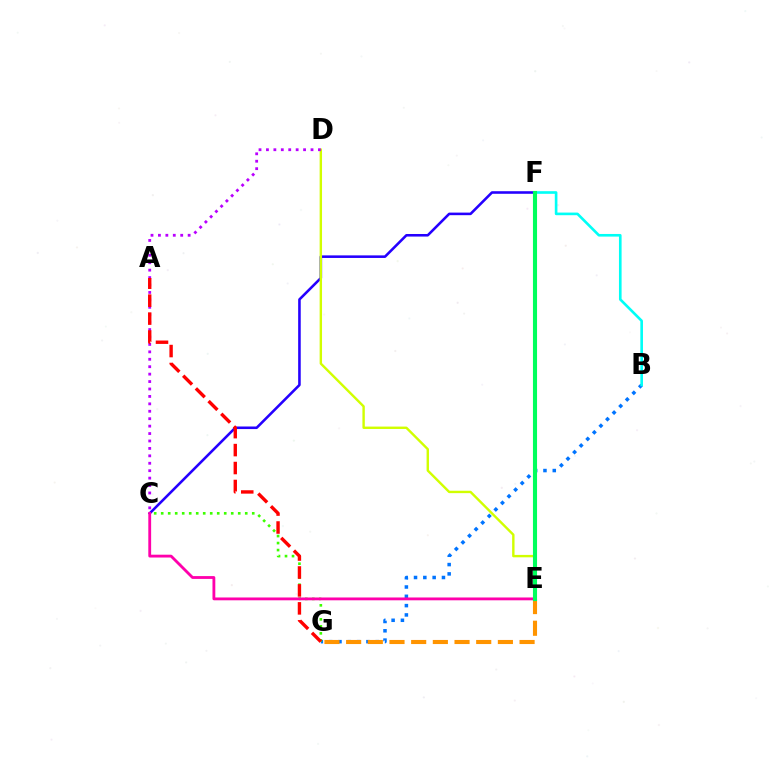{('C', 'F'): [{'color': '#2500ff', 'line_style': 'solid', 'thickness': 1.85}], ('B', 'G'): [{'color': '#0074ff', 'line_style': 'dotted', 'thickness': 2.53}], ('C', 'G'): [{'color': '#3dff00', 'line_style': 'dotted', 'thickness': 1.9}], ('E', 'G'): [{'color': '#ff9400', 'line_style': 'dashed', 'thickness': 2.95}], ('D', 'E'): [{'color': '#d1ff00', 'line_style': 'solid', 'thickness': 1.73}], ('C', 'D'): [{'color': '#b900ff', 'line_style': 'dotted', 'thickness': 2.02}], ('B', 'F'): [{'color': '#00fff6', 'line_style': 'solid', 'thickness': 1.9}], ('C', 'E'): [{'color': '#ff00ac', 'line_style': 'solid', 'thickness': 2.03}], ('E', 'F'): [{'color': '#00ff5c', 'line_style': 'solid', 'thickness': 2.95}], ('A', 'G'): [{'color': '#ff0000', 'line_style': 'dashed', 'thickness': 2.44}]}